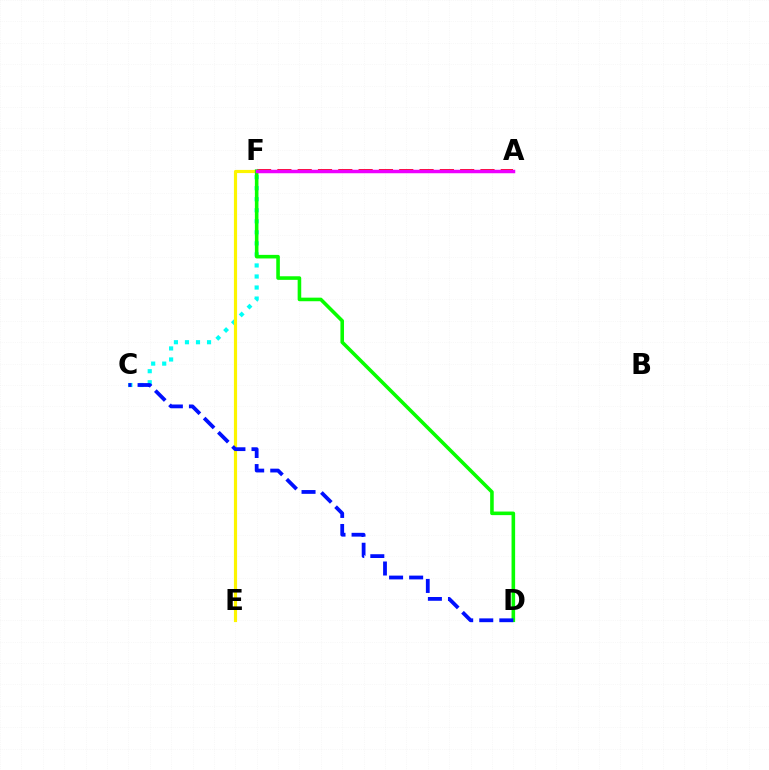{('C', 'F'): [{'color': '#00fff6', 'line_style': 'dotted', 'thickness': 3.0}], ('E', 'F'): [{'color': '#fcf500', 'line_style': 'solid', 'thickness': 2.28}], ('A', 'F'): [{'color': '#ff0000', 'line_style': 'dashed', 'thickness': 2.76}, {'color': '#ee00ff', 'line_style': 'solid', 'thickness': 2.51}], ('D', 'F'): [{'color': '#08ff00', 'line_style': 'solid', 'thickness': 2.58}], ('C', 'D'): [{'color': '#0010ff', 'line_style': 'dashed', 'thickness': 2.73}]}